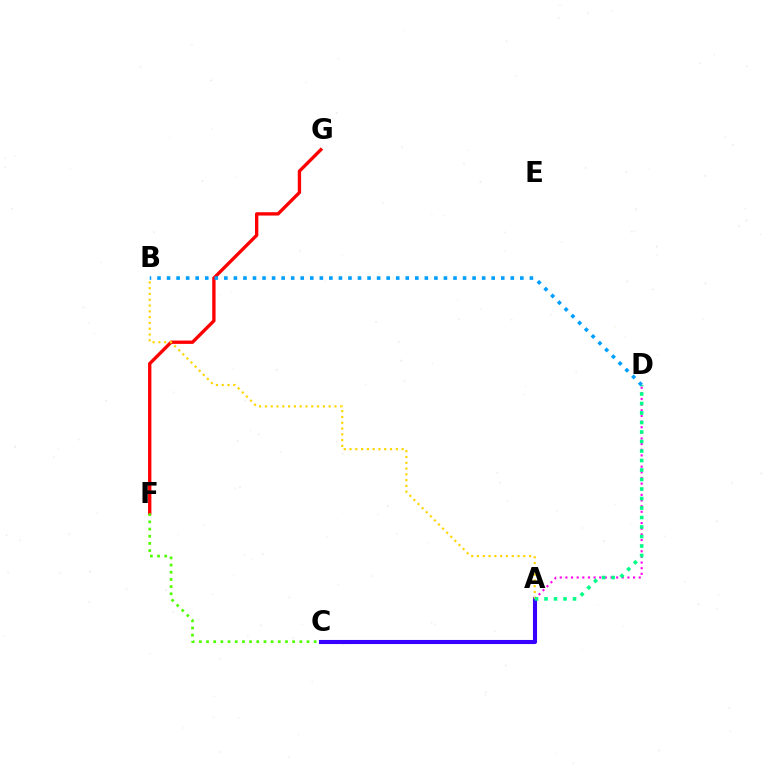{('F', 'G'): [{'color': '#ff0000', 'line_style': 'solid', 'thickness': 2.4}], ('C', 'F'): [{'color': '#4fff00', 'line_style': 'dotted', 'thickness': 1.95}], ('A', 'C'): [{'color': '#3700ff', 'line_style': 'solid', 'thickness': 2.94}], ('A', 'D'): [{'color': '#ff00ed', 'line_style': 'dotted', 'thickness': 1.53}, {'color': '#00ff86', 'line_style': 'dotted', 'thickness': 2.58}], ('A', 'B'): [{'color': '#ffd500', 'line_style': 'dotted', 'thickness': 1.57}], ('B', 'D'): [{'color': '#009eff', 'line_style': 'dotted', 'thickness': 2.59}]}